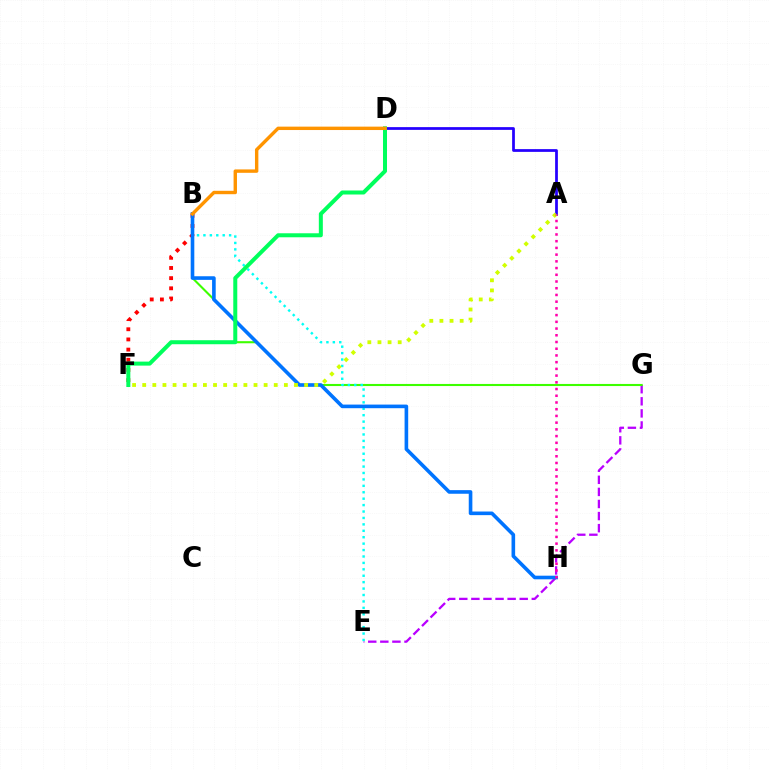{('B', 'F'): [{'color': '#ff0000', 'line_style': 'dotted', 'thickness': 2.76}], ('E', 'G'): [{'color': '#b900ff', 'line_style': 'dashed', 'thickness': 1.64}], ('B', 'G'): [{'color': '#3dff00', 'line_style': 'solid', 'thickness': 1.51}], ('A', 'D'): [{'color': '#2500ff', 'line_style': 'solid', 'thickness': 1.98}], ('B', 'E'): [{'color': '#00fff6', 'line_style': 'dotted', 'thickness': 1.74}], ('B', 'H'): [{'color': '#0074ff', 'line_style': 'solid', 'thickness': 2.6}], ('A', 'F'): [{'color': '#d1ff00', 'line_style': 'dotted', 'thickness': 2.75}], ('A', 'H'): [{'color': '#ff00ac', 'line_style': 'dotted', 'thickness': 1.83}], ('D', 'F'): [{'color': '#00ff5c', 'line_style': 'solid', 'thickness': 2.89}], ('B', 'D'): [{'color': '#ff9400', 'line_style': 'solid', 'thickness': 2.45}]}